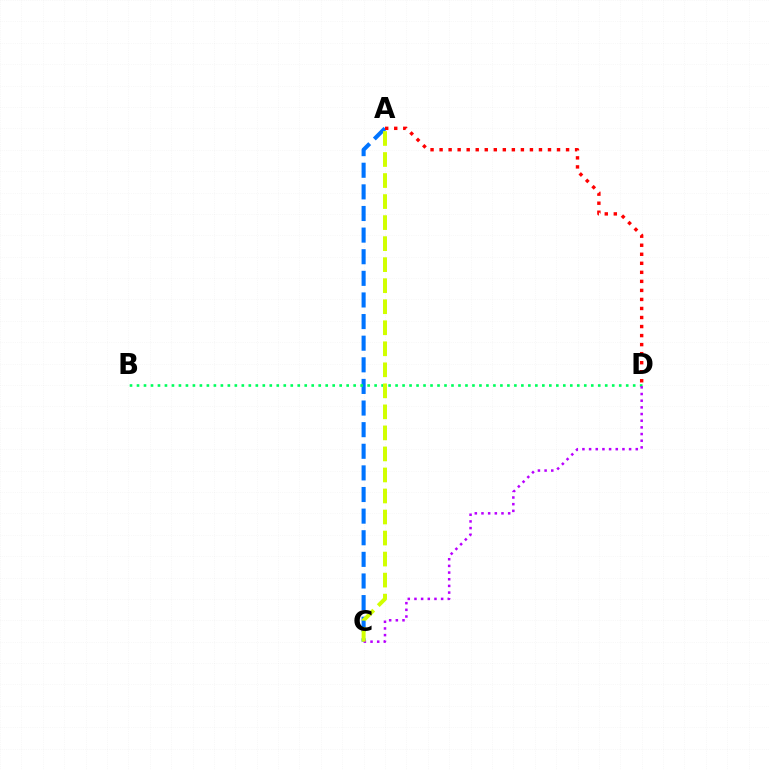{('A', 'C'): [{'color': '#0074ff', 'line_style': 'dashed', 'thickness': 2.94}, {'color': '#d1ff00', 'line_style': 'dashed', 'thickness': 2.86}], ('B', 'D'): [{'color': '#00ff5c', 'line_style': 'dotted', 'thickness': 1.9}], ('C', 'D'): [{'color': '#b900ff', 'line_style': 'dotted', 'thickness': 1.81}], ('A', 'D'): [{'color': '#ff0000', 'line_style': 'dotted', 'thickness': 2.45}]}